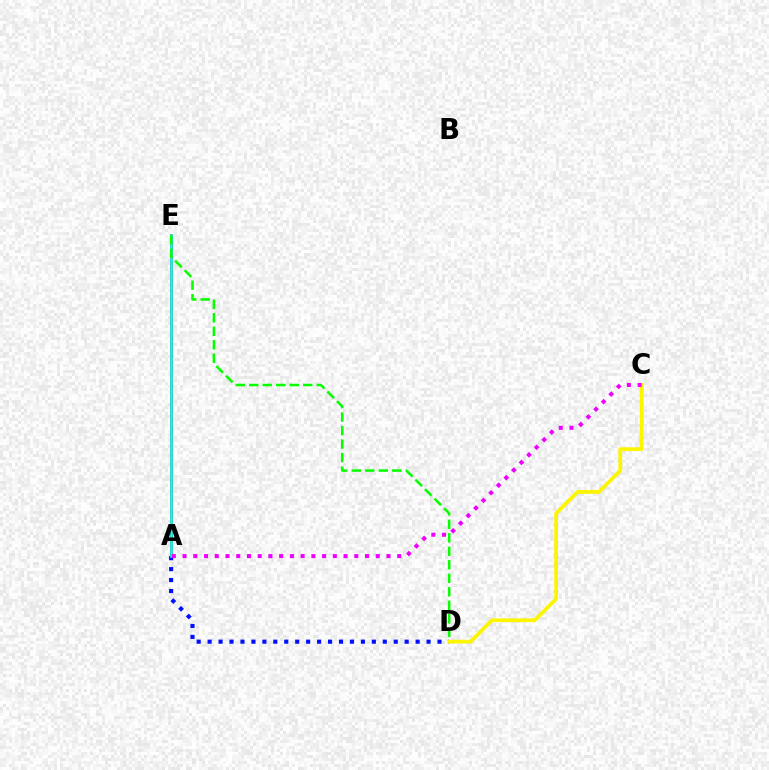{('A', 'E'): [{'color': '#ff0000', 'line_style': 'solid', 'thickness': 2.04}, {'color': '#00fff6', 'line_style': 'solid', 'thickness': 1.89}], ('A', 'D'): [{'color': '#0010ff', 'line_style': 'dotted', 'thickness': 2.97}], ('D', 'E'): [{'color': '#08ff00', 'line_style': 'dashed', 'thickness': 1.83}], ('C', 'D'): [{'color': '#fcf500', 'line_style': 'solid', 'thickness': 2.72}], ('A', 'C'): [{'color': '#ee00ff', 'line_style': 'dotted', 'thickness': 2.92}]}